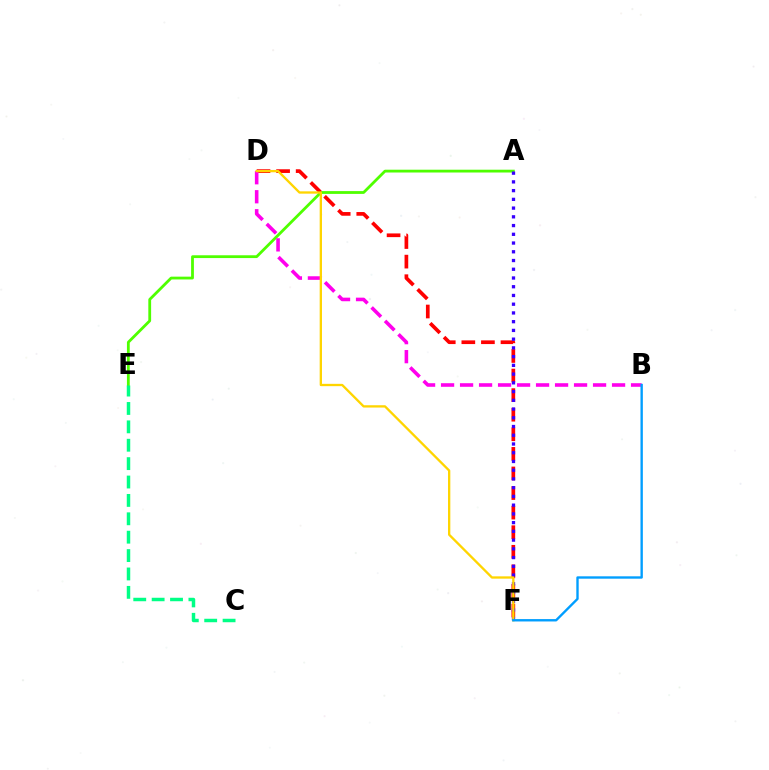{('A', 'E'): [{'color': '#4fff00', 'line_style': 'solid', 'thickness': 2.01}], ('C', 'E'): [{'color': '#00ff86', 'line_style': 'dashed', 'thickness': 2.5}], ('D', 'F'): [{'color': '#ff0000', 'line_style': 'dashed', 'thickness': 2.66}, {'color': '#ffd500', 'line_style': 'solid', 'thickness': 1.67}], ('B', 'D'): [{'color': '#ff00ed', 'line_style': 'dashed', 'thickness': 2.58}], ('A', 'F'): [{'color': '#3700ff', 'line_style': 'dotted', 'thickness': 2.37}], ('B', 'F'): [{'color': '#009eff', 'line_style': 'solid', 'thickness': 1.71}]}